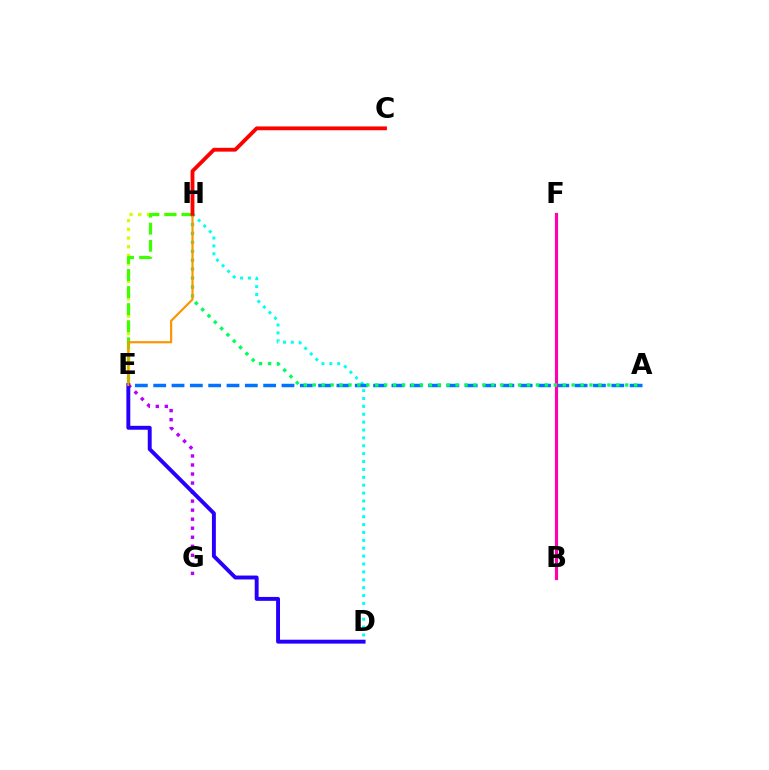{('E', 'H'): [{'color': '#d1ff00', 'line_style': 'dotted', 'thickness': 2.36}, {'color': '#3dff00', 'line_style': 'dashed', 'thickness': 2.32}, {'color': '#ff9400', 'line_style': 'solid', 'thickness': 1.57}], ('D', 'H'): [{'color': '#00fff6', 'line_style': 'dotted', 'thickness': 2.14}], ('A', 'E'): [{'color': '#0074ff', 'line_style': 'dashed', 'thickness': 2.49}], ('E', 'G'): [{'color': '#b900ff', 'line_style': 'dotted', 'thickness': 2.45}], ('B', 'F'): [{'color': '#ff00ac', 'line_style': 'solid', 'thickness': 2.27}], ('A', 'H'): [{'color': '#00ff5c', 'line_style': 'dotted', 'thickness': 2.43}], ('D', 'E'): [{'color': '#2500ff', 'line_style': 'solid', 'thickness': 2.81}], ('C', 'H'): [{'color': '#ff0000', 'line_style': 'solid', 'thickness': 2.76}]}